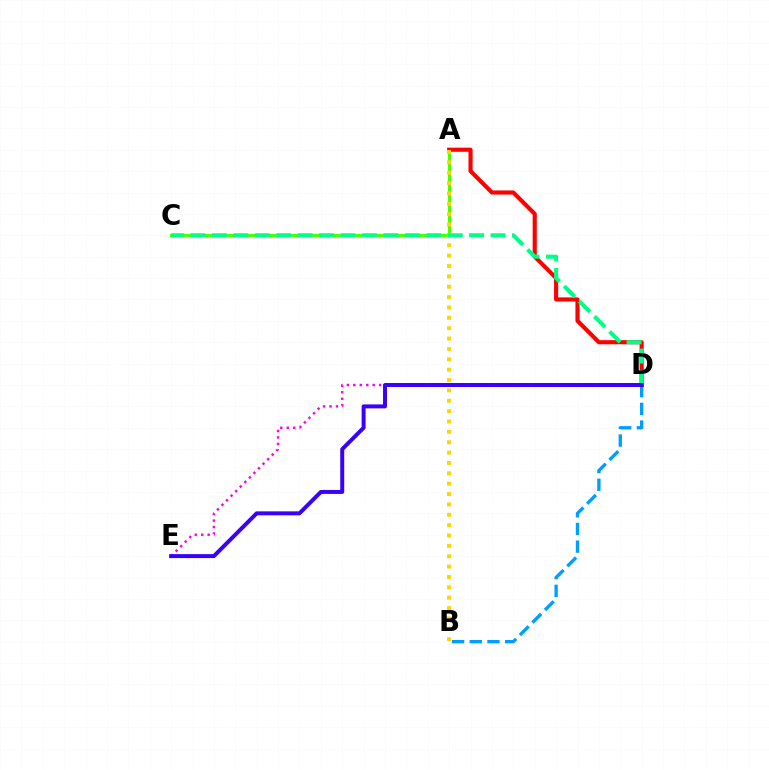{('D', 'E'): [{'color': '#ff00ed', 'line_style': 'dotted', 'thickness': 1.75}, {'color': '#3700ff', 'line_style': 'solid', 'thickness': 2.85}], ('A', 'C'): [{'color': '#4fff00', 'line_style': 'solid', 'thickness': 2.25}], ('A', 'D'): [{'color': '#ff0000', 'line_style': 'solid', 'thickness': 2.97}], ('A', 'B'): [{'color': '#ffd500', 'line_style': 'dotted', 'thickness': 2.82}], ('C', 'D'): [{'color': '#00ff86', 'line_style': 'dashed', 'thickness': 2.91}], ('B', 'D'): [{'color': '#009eff', 'line_style': 'dashed', 'thickness': 2.4}]}